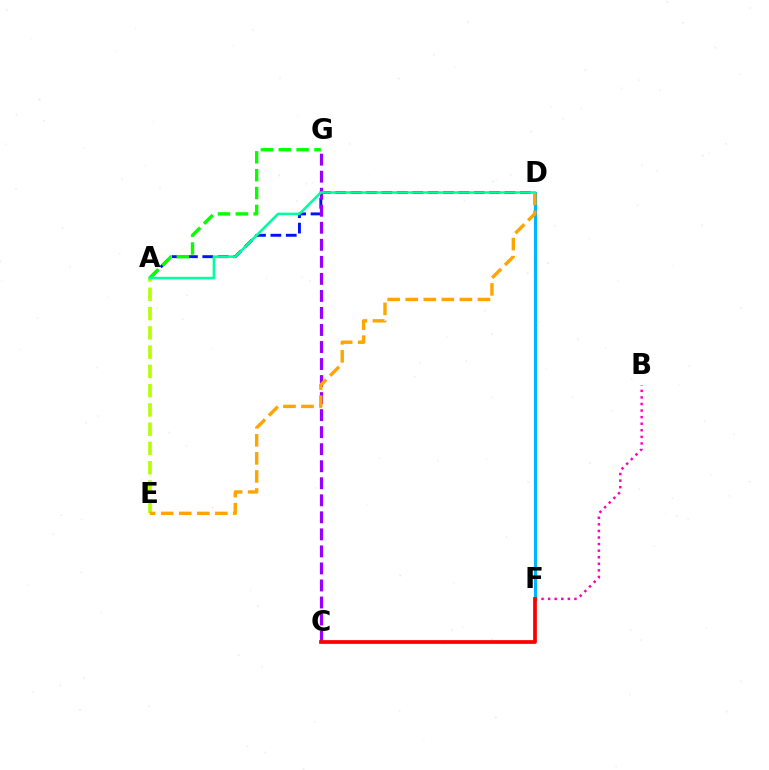{('B', 'F'): [{'color': '#ff00bd', 'line_style': 'dotted', 'thickness': 1.79}], ('A', 'D'): [{'color': '#0010ff', 'line_style': 'dashed', 'thickness': 2.09}, {'color': '#00ff9d', 'line_style': 'solid', 'thickness': 1.84}], ('D', 'F'): [{'color': '#00b5ff', 'line_style': 'solid', 'thickness': 2.29}], ('A', 'E'): [{'color': '#b3ff00', 'line_style': 'dashed', 'thickness': 2.62}], ('C', 'G'): [{'color': '#9b00ff', 'line_style': 'dashed', 'thickness': 2.31}], ('A', 'G'): [{'color': '#08ff00', 'line_style': 'dashed', 'thickness': 2.43}], ('C', 'F'): [{'color': '#ff0000', 'line_style': 'solid', 'thickness': 2.69}], ('D', 'E'): [{'color': '#ffa500', 'line_style': 'dashed', 'thickness': 2.45}]}